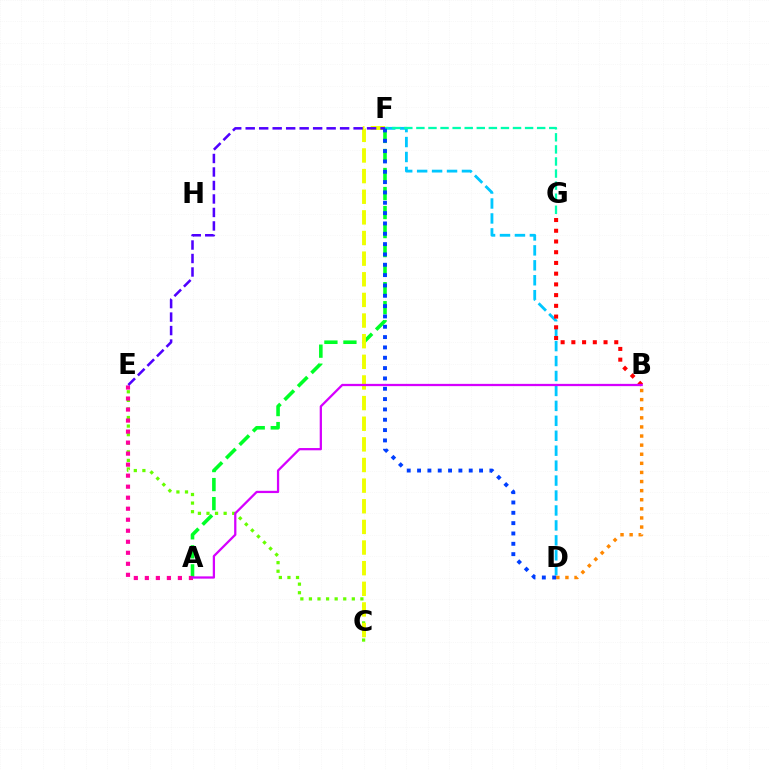{('D', 'F'): [{'color': '#00c7ff', 'line_style': 'dashed', 'thickness': 2.03}, {'color': '#003fff', 'line_style': 'dotted', 'thickness': 2.81}], ('B', 'G'): [{'color': '#ff0000', 'line_style': 'dotted', 'thickness': 2.91}], ('F', 'G'): [{'color': '#00ffaf', 'line_style': 'dashed', 'thickness': 1.64}], ('B', 'D'): [{'color': '#ff8800', 'line_style': 'dotted', 'thickness': 2.47}], ('A', 'F'): [{'color': '#00ff27', 'line_style': 'dashed', 'thickness': 2.58}], ('C', 'E'): [{'color': '#66ff00', 'line_style': 'dotted', 'thickness': 2.33}], ('C', 'F'): [{'color': '#eeff00', 'line_style': 'dashed', 'thickness': 2.8}], ('A', 'E'): [{'color': '#ff00a0', 'line_style': 'dotted', 'thickness': 2.99}], ('E', 'F'): [{'color': '#4f00ff', 'line_style': 'dashed', 'thickness': 1.83}], ('A', 'B'): [{'color': '#d600ff', 'line_style': 'solid', 'thickness': 1.63}]}